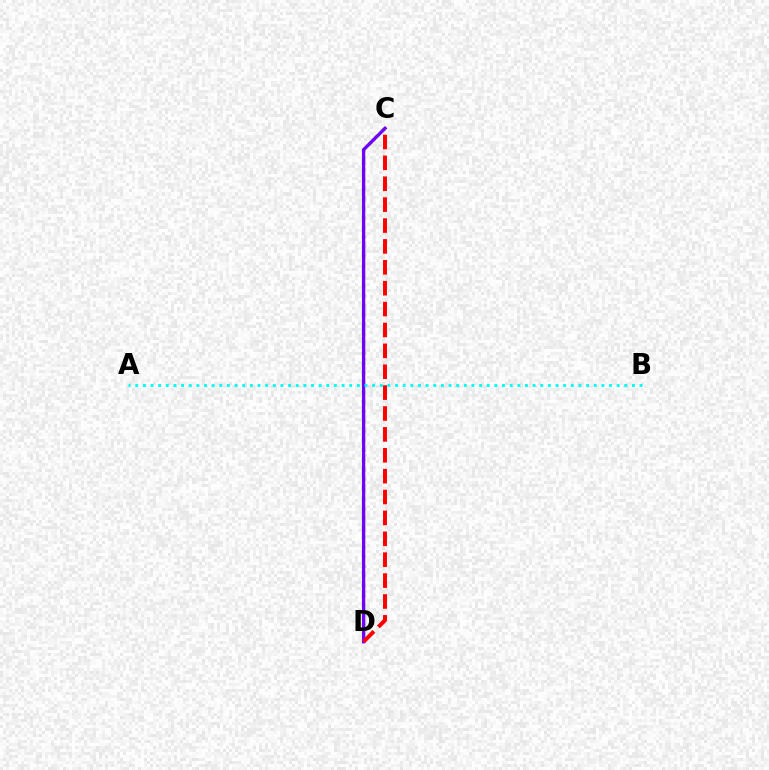{('C', 'D'): [{'color': '#84ff00', 'line_style': 'dotted', 'thickness': 2.63}, {'color': '#7200ff', 'line_style': 'solid', 'thickness': 2.39}, {'color': '#ff0000', 'line_style': 'dashed', 'thickness': 2.84}], ('A', 'B'): [{'color': '#00fff6', 'line_style': 'dotted', 'thickness': 2.08}]}